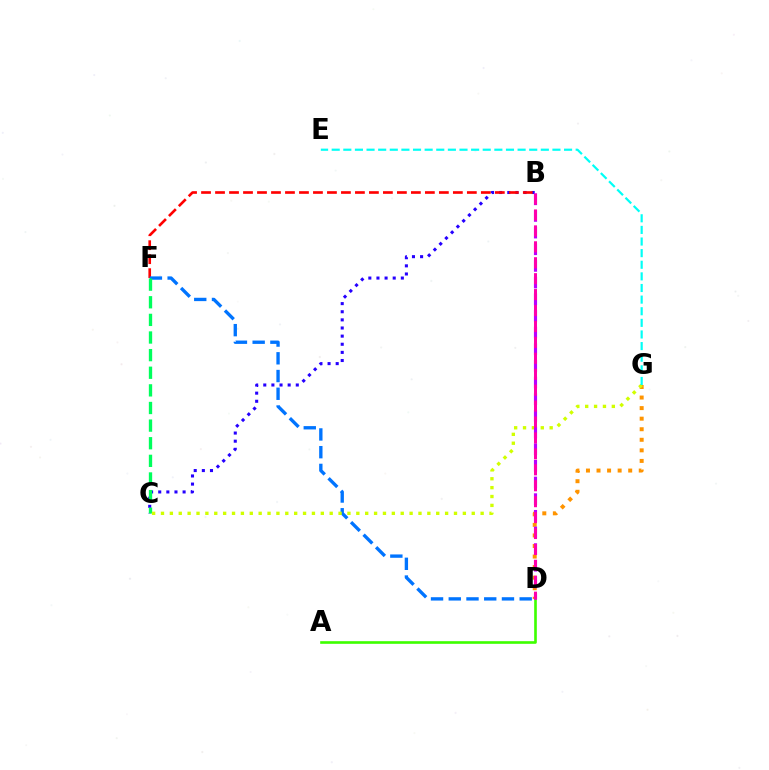{('B', 'C'): [{'color': '#2500ff', 'line_style': 'dotted', 'thickness': 2.21}], ('A', 'D'): [{'color': '#3dff00', 'line_style': 'solid', 'thickness': 1.9}], ('B', 'F'): [{'color': '#ff0000', 'line_style': 'dashed', 'thickness': 1.9}], ('D', 'G'): [{'color': '#ff9400', 'line_style': 'dotted', 'thickness': 2.87}], ('D', 'F'): [{'color': '#0074ff', 'line_style': 'dashed', 'thickness': 2.41}], ('C', 'F'): [{'color': '#00ff5c', 'line_style': 'dashed', 'thickness': 2.39}], ('C', 'G'): [{'color': '#d1ff00', 'line_style': 'dotted', 'thickness': 2.41}], ('B', 'D'): [{'color': '#b900ff', 'line_style': 'dashed', 'thickness': 2.26}, {'color': '#ff00ac', 'line_style': 'dashed', 'thickness': 2.16}], ('E', 'G'): [{'color': '#00fff6', 'line_style': 'dashed', 'thickness': 1.58}]}